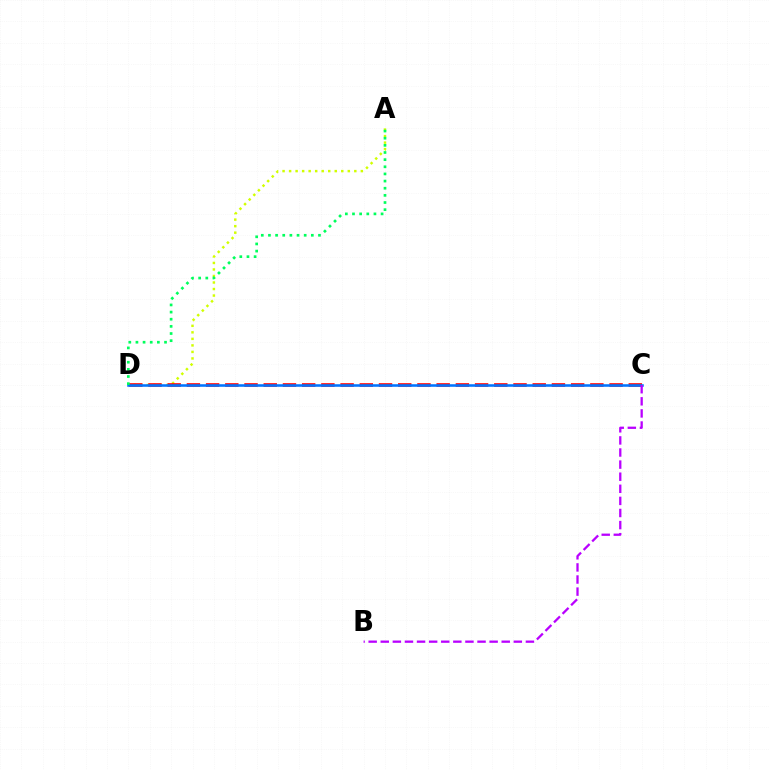{('A', 'D'): [{'color': '#d1ff00', 'line_style': 'dotted', 'thickness': 1.77}, {'color': '#00ff5c', 'line_style': 'dotted', 'thickness': 1.94}], ('C', 'D'): [{'color': '#ff0000', 'line_style': 'dashed', 'thickness': 2.61}, {'color': '#0074ff', 'line_style': 'solid', 'thickness': 1.84}], ('B', 'C'): [{'color': '#b900ff', 'line_style': 'dashed', 'thickness': 1.64}]}